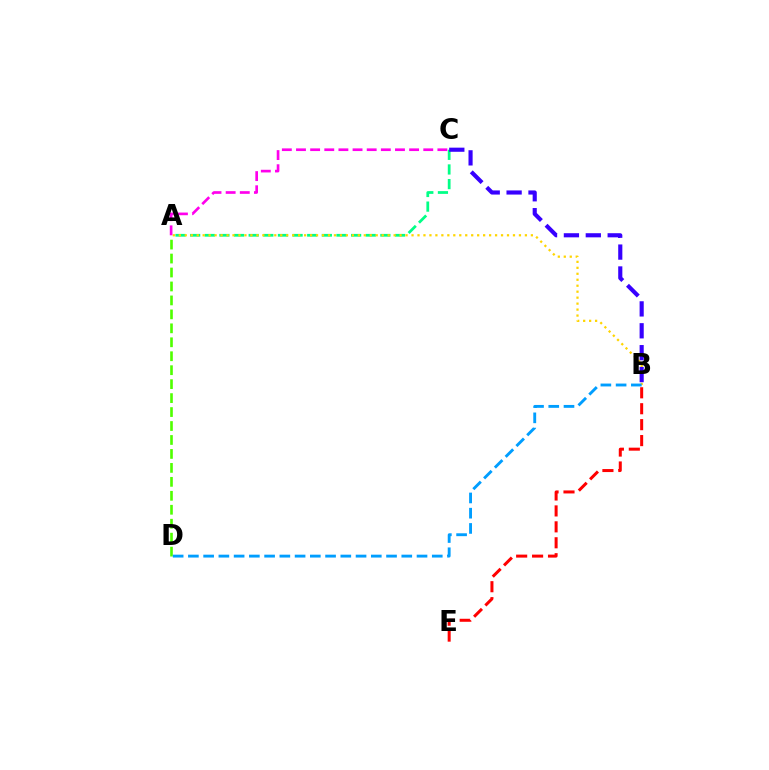{('A', 'D'): [{'color': '#4fff00', 'line_style': 'dashed', 'thickness': 1.9}], ('A', 'C'): [{'color': '#00ff86', 'line_style': 'dashed', 'thickness': 1.99}, {'color': '#ff00ed', 'line_style': 'dashed', 'thickness': 1.92}], ('A', 'B'): [{'color': '#ffd500', 'line_style': 'dotted', 'thickness': 1.62}], ('B', 'C'): [{'color': '#3700ff', 'line_style': 'dashed', 'thickness': 2.97}], ('B', 'E'): [{'color': '#ff0000', 'line_style': 'dashed', 'thickness': 2.16}], ('B', 'D'): [{'color': '#009eff', 'line_style': 'dashed', 'thickness': 2.07}]}